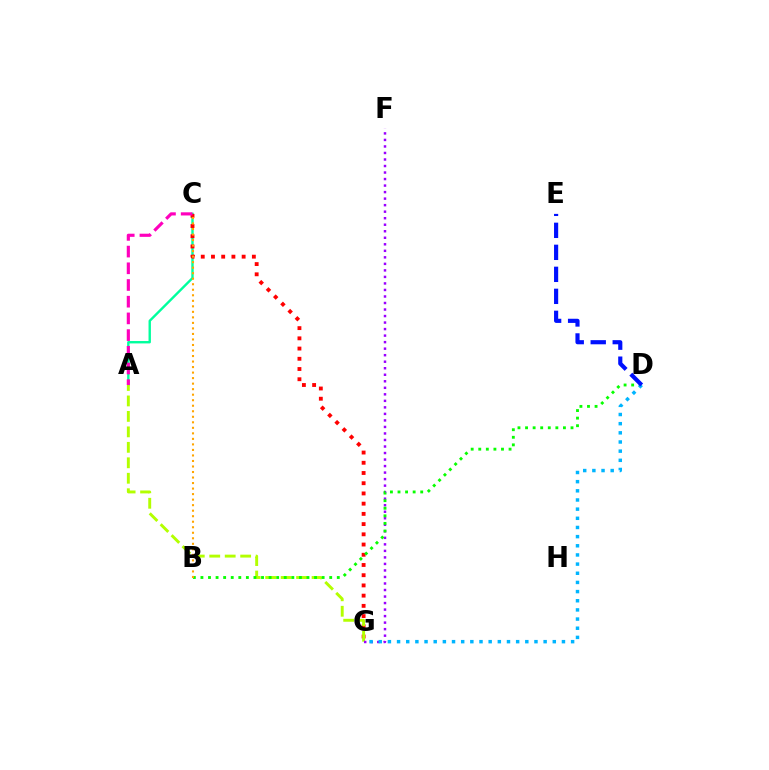{('A', 'C'): [{'color': '#00ff9d', 'line_style': 'solid', 'thickness': 1.72}, {'color': '#ff00bd', 'line_style': 'dashed', 'thickness': 2.27}], ('C', 'G'): [{'color': '#ff0000', 'line_style': 'dotted', 'thickness': 2.78}], ('A', 'G'): [{'color': '#b3ff00', 'line_style': 'dashed', 'thickness': 2.1}], ('F', 'G'): [{'color': '#9b00ff', 'line_style': 'dotted', 'thickness': 1.77}], ('B', 'D'): [{'color': '#08ff00', 'line_style': 'dotted', 'thickness': 2.06}], ('B', 'C'): [{'color': '#ffa500', 'line_style': 'dotted', 'thickness': 1.5}], ('D', 'G'): [{'color': '#00b5ff', 'line_style': 'dotted', 'thickness': 2.49}], ('D', 'E'): [{'color': '#0010ff', 'line_style': 'dashed', 'thickness': 2.99}]}